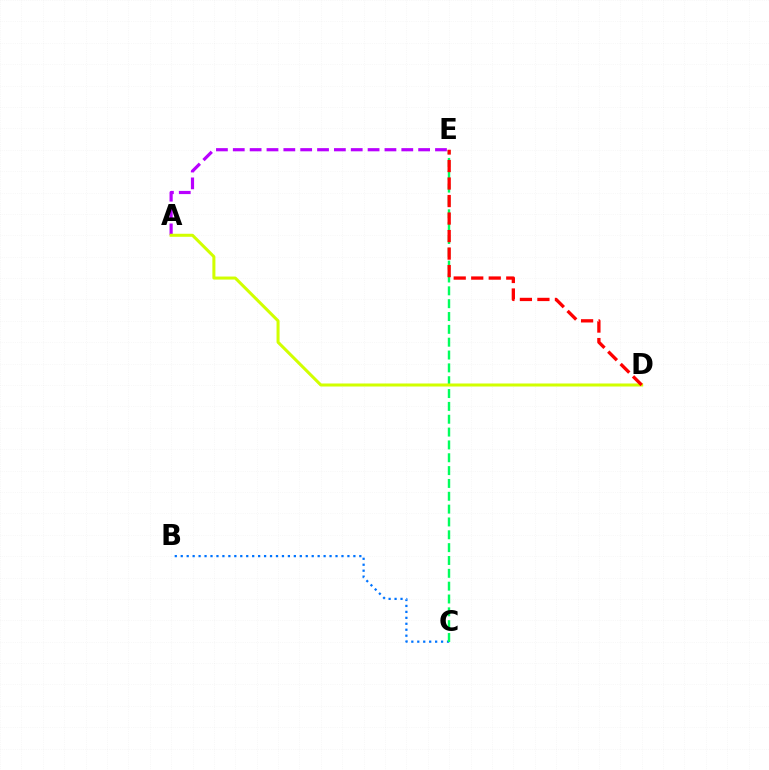{('B', 'C'): [{'color': '#0074ff', 'line_style': 'dotted', 'thickness': 1.62}], ('C', 'E'): [{'color': '#00ff5c', 'line_style': 'dashed', 'thickness': 1.74}], ('A', 'E'): [{'color': '#b900ff', 'line_style': 'dashed', 'thickness': 2.29}], ('A', 'D'): [{'color': '#d1ff00', 'line_style': 'solid', 'thickness': 2.18}], ('D', 'E'): [{'color': '#ff0000', 'line_style': 'dashed', 'thickness': 2.38}]}